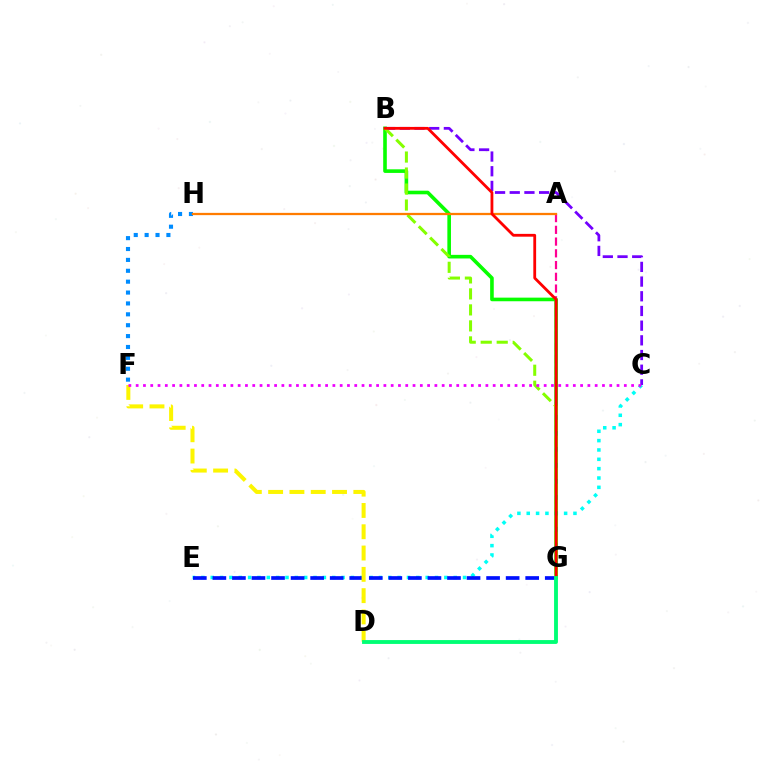{('A', 'G'): [{'color': '#ff0094', 'line_style': 'dashed', 'thickness': 1.6}], ('C', 'E'): [{'color': '#00fff6', 'line_style': 'dotted', 'thickness': 2.54}], ('B', 'G'): [{'color': '#08ff00', 'line_style': 'solid', 'thickness': 2.6}, {'color': '#84ff00', 'line_style': 'dashed', 'thickness': 2.17}, {'color': '#ff0000', 'line_style': 'solid', 'thickness': 2.02}], ('F', 'H'): [{'color': '#008cff', 'line_style': 'dotted', 'thickness': 2.96}], ('B', 'C'): [{'color': '#7200ff', 'line_style': 'dashed', 'thickness': 2.0}], ('E', 'G'): [{'color': '#0010ff', 'line_style': 'dashed', 'thickness': 2.66}], ('A', 'H'): [{'color': '#ff7c00', 'line_style': 'solid', 'thickness': 1.63}], ('D', 'F'): [{'color': '#fcf500', 'line_style': 'dashed', 'thickness': 2.89}], ('D', 'G'): [{'color': '#00ff74', 'line_style': 'solid', 'thickness': 2.78}], ('C', 'F'): [{'color': '#ee00ff', 'line_style': 'dotted', 'thickness': 1.98}]}